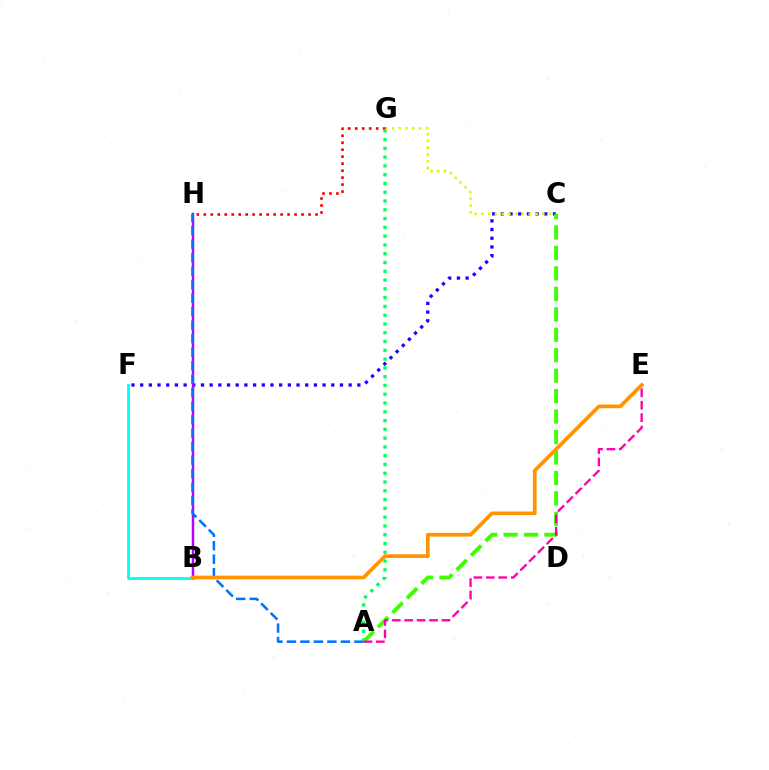{('B', 'F'): [{'color': '#00fff6', 'line_style': 'solid', 'thickness': 2.04}], ('C', 'F'): [{'color': '#2500ff', 'line_style': 'dotted', 'thickness': 2.36}], ('C', 'G'): [{'color': '#d1ff00', 'line_style': 'dotted', 'thickness': 1.84}], ('B', 'H'): [{'color': '#b900ff', 'line_style': 'solid', 'thickness': 1.78}], ('G', 'H'): [{'color': '#ff0000', 'line_style': 'dotted', 'thickness': 1.9}], ('A', 'G'): [{'color': '#00ff5c', 'line_style': 'dotted', 'thickness': 2.39}], ('A', 'H'): [{'color': '#0074ff', 'line_style': 'dashed', 'thickness': 1.83}], ('A', 'C'): [{'color': '#3dff00', 'line_style': 'dashed', 'thickness': 2.78}], ('B', 'E'): [{'color': '#ff9400', 'line_style': 'solid', 'thickness': 2.65}], ('A', 'E'): [{'color': '#ff00ac', 'line_style': 'dashed', 'thickness': 1.69}]}